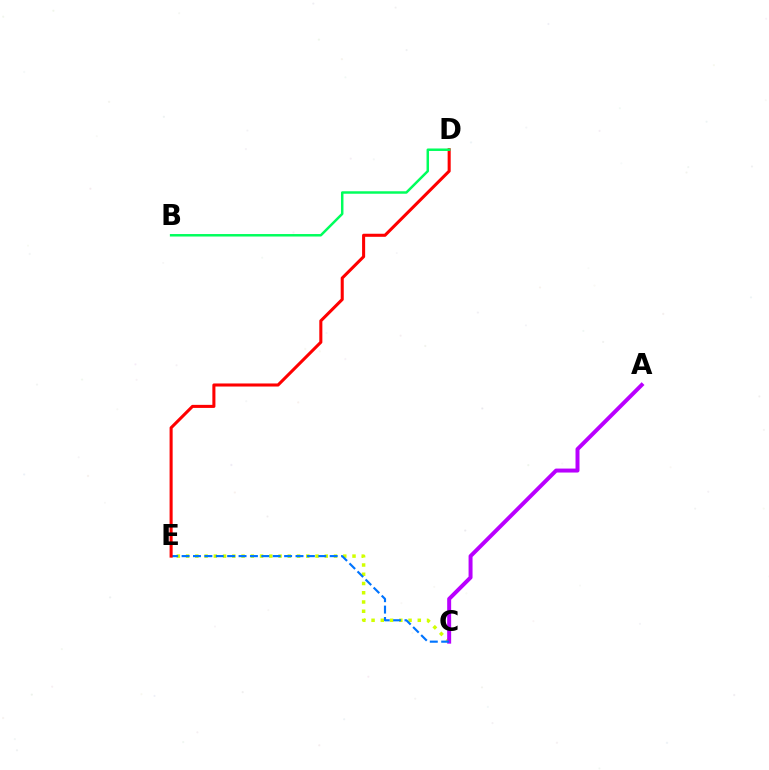{('C', 'E'): [{'color': '#d1ff00', 'line_style': 'dotted', 'thickness': 2.51}, {'color': '#0074ff', 'line_style': 'dashed', 'thickness': 1.55}], ('A', 'C'): [{'color': '#b900ff', 'line_style': 'solid', 'thickness': 2.86}], ('D', 'E'): [{'color': '#ff0000', 'line_style': 'solid', 'thickness': 2.2}], ('B', 'D'): [{'color': '#00ff5c', 'line_style': 'solid', 'thickness': 1.79}]}